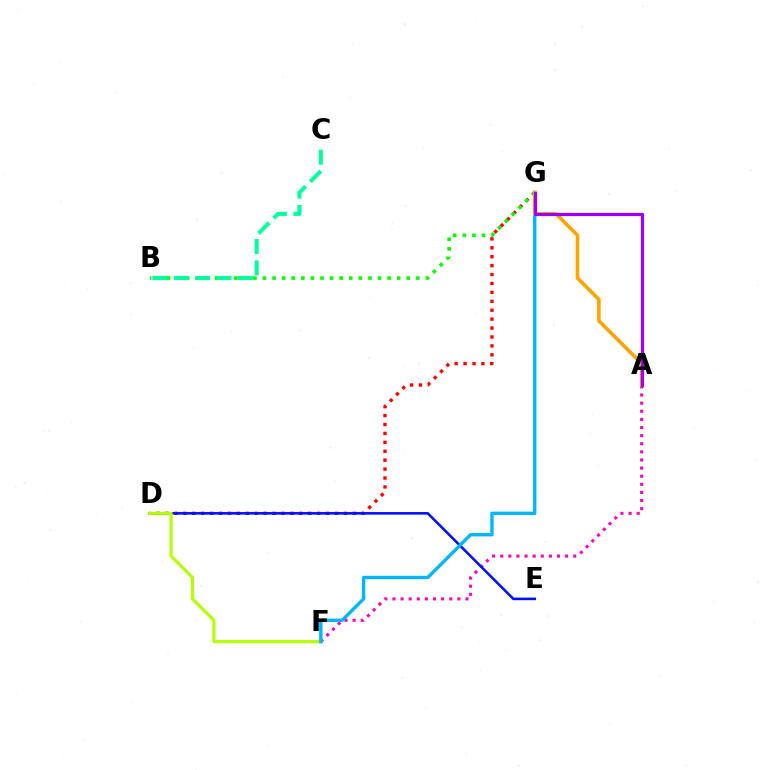{('A', 'F'): [{'color': '#ff00bd', 'line_style': 'dotted', 'thickness': 2.21}], ('D', 'G'): [{'color': '#ff0000', 'line_style': 'dotted', 'thickness': 2.42}], ('D', 'E'): [{'color': '#0010ff', 'line_style': 'solid', 'thickness': 1.85}], ('B', 'G'): [{'color': '#08ff00', 'line_style': 'dotted', 'thickness': 2.6}], ('D', 'F'): [{'color': '#b3ff00', 'line_style': 'solid', 'thickness': 2.27}], ('F', 'G'): [{'color': '#00b5ff', 'line_style': 'solid', 'thickness': 2.42}], ('A', 'G'): [{'color': '#ffa500', 'line_style': 'solid', 'thickness': 2.62}, {'color': '#9b00ff', 'line_style': 'solid', 'thickness': 2.33}], ('B', 'C'): [{'color': '#00ff9d', 'line_style': 'dashed', 'thickness': 2.91}]}